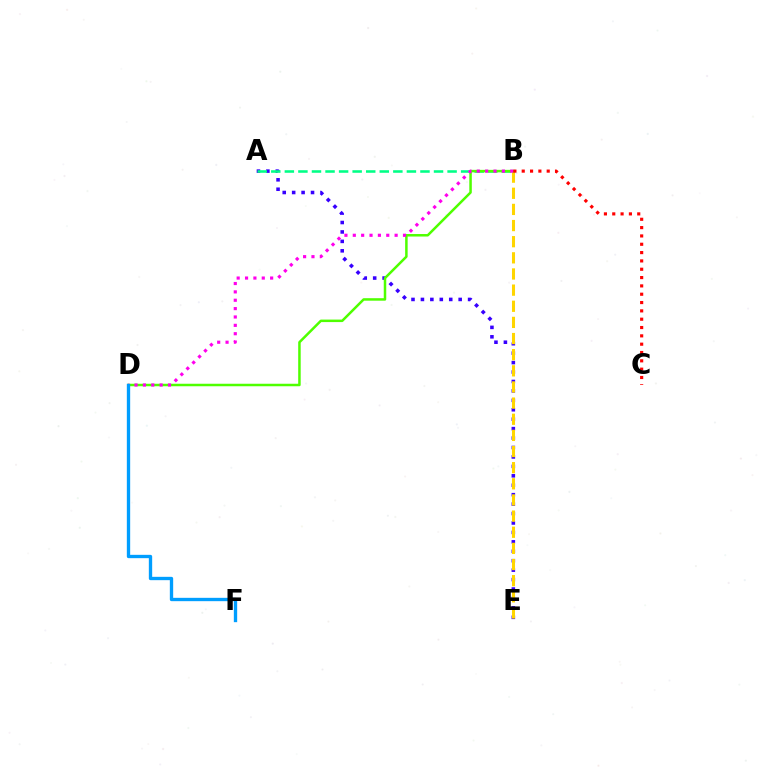{('A', 'E'): [{'color': '#3700ff', 'line_style': 'dotted', 'thickness': 2.56}], ('A', 'B'): [{'color': '#00ff86', 'line_style': 'dashed', 'thickness': 1.84}], ('B', 'E'): [{'color': '#ffd500', 'line_style': 'dashed', 'thickness': 2.19}], ('B', 'D'): [{'color': '#4fff00', 'line_style': 'solid', 'thickness': 1.8}, {'color': '#ff00ed', 'line_style': 'dotted', 'thickness': 2.27}], ('D', 'F'): [{'color': '#009eff', 'line_style': 'solid', 'thickness': 2.4}], ('B', 'C'): [{'color': '#ff0000', 'line_style': 'dotted', 'thickness': 2.26}]}